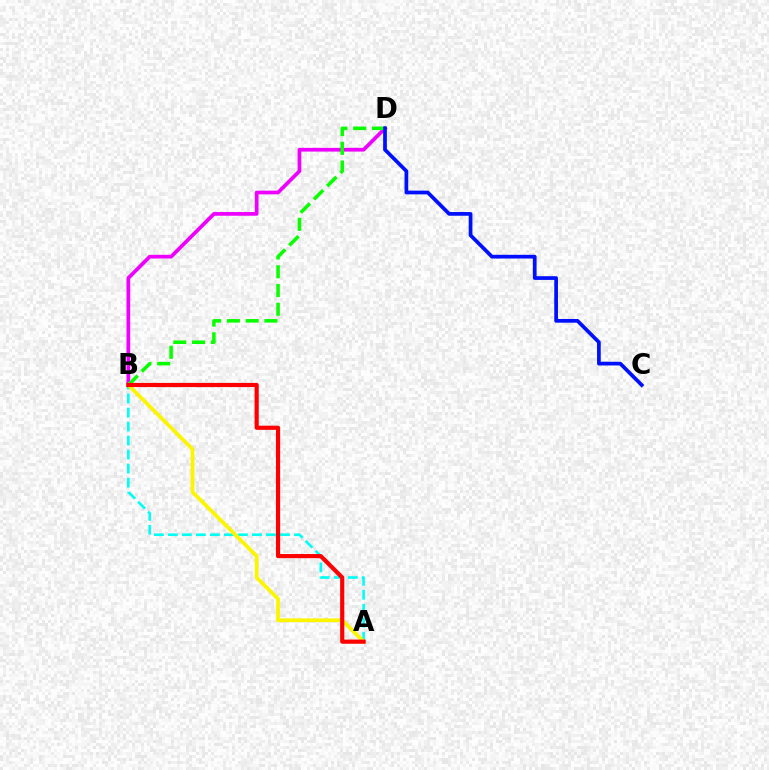{('B', 'D'): [{'color': '#ee00ff', 'line_style': 'solid', 'thickness': 2.67}, {'color': '#08ff00', 'line_style': 'dashed', 'thickness': 2.55}], ('A', 'B'): [{'color': '#00fff6', 'line_style': 'dashed', 'thickness': 1.9}, {'color': '#fcf500', 'line_style': 'solid', 'thickness': 2.7}, {'color': '#ff0000', 'line_style': 'solid', 'thickness': 3.0}], ('C', 'D'): [{'color': '#0010ff', 'line_style': 'solid', 'thickness': 2.68}]}